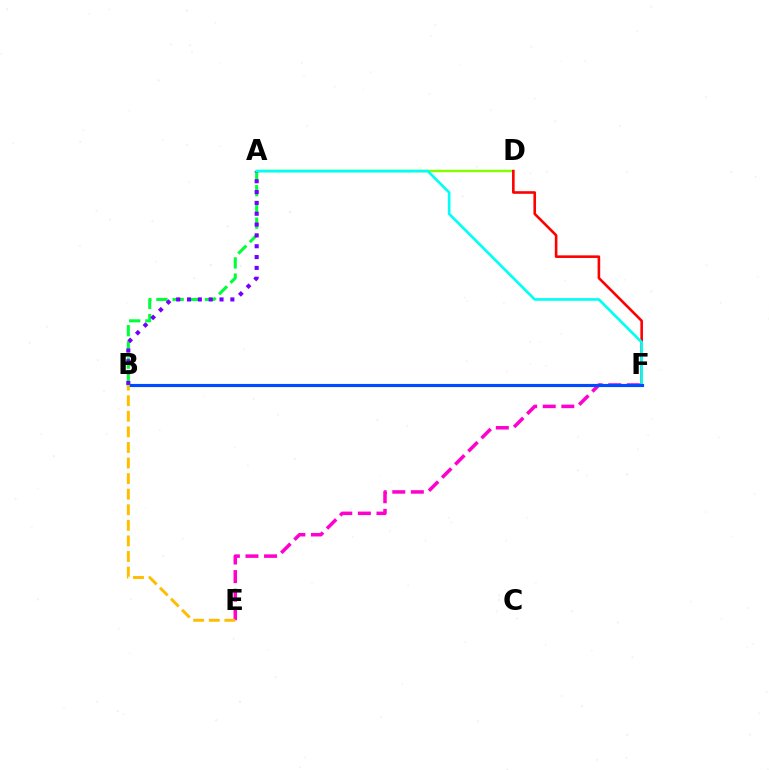{('A', 'D'): [{'color': '#84ff00', 'line_style': 'solid', 'thickness': 1.75}], ('A', 'B'): [{'color': '#00ff39', 'line_style': 'dashed', 'thickness': 2.2}, {'color': '#7200ff', 'line_style': 'dotted', 'thickness': 2.94}], ('D', 'F'): [{'color': '#ff0000', 'line_style': 'solid', 'thickness': 1.88}], ('E', 'F'): [{'color': '#ff00cf', 'line_style': 'dashed', 'thickness': 2.53}], ('A', 'F'): [{'color': '#00fff6', 'line_style': 'solid', 'thickness': 1.9}], ('B', 'F'): [{'color': '#004bff', 'line_style': 'solid', 'thickness': 2.26}], ('B', 'E'): [{'color': '#ffbd00', 'line_style': 'dashed', 'thickness': 2.12}]}